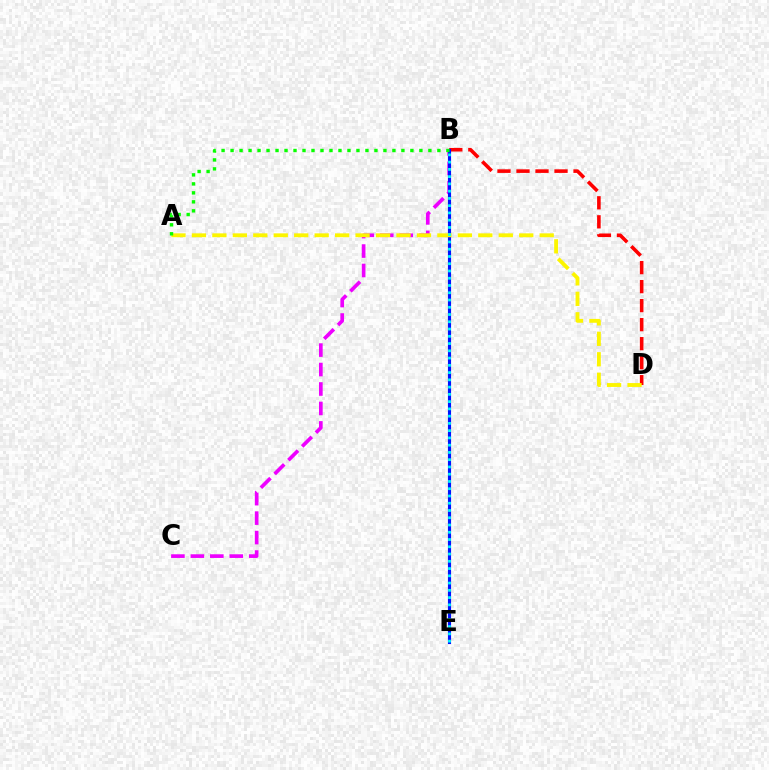{('B', 'C'): [{'color': '#ee00ff', 'line_style': 'dashed', 'thickness': 2.64}], ('B', 'D'): [{'color': '#ff0000', 'line_style': 'dashed', 'thickness': 2.58}], ('B', 'E'): [{'color': '#0010ff', 'line_style': 'solid', 'thickness': 2.25}, {'color': '#00fff6', 'line_style': 'dotted', 'thickness': 1.97}], ('A', 'D'): [{'color': '#fcf500', 'line_style': 'dashed', 'thickness': 2.78}], ('A', 'B'): [{'color': '#08ff00', 'line_style': 'dotted', 'thickness': 2.44}]}